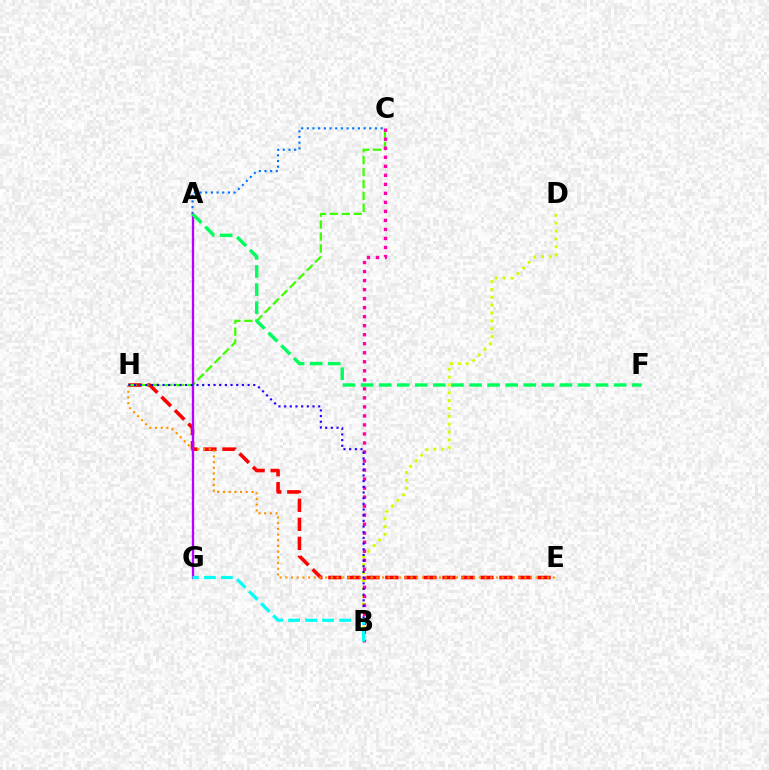{('B', 'D'): [{'color': '#d1ff00', 'line_style': 'dotted', 'thickness': 2.13}], ('E', 'H'): [{'color': '#ff0000', 'line_style': 'dashed', 'thickness': 2.58}, {'color': '#ff9400', 'line_style': 'dotted', 'thickness': 1.55}], ('C', 'H'): [{'color': '#3dff00', 'line_style': 'dashed', 'thickness': 1.62}], ('A', 'C'): [{'color': '#0074ff', 'line_style': 'dotted', 'thickness': 1.54}], ('A', 'G'): [{'color': '#b900ff', 'line_style': 'solid', 'thickness': 1.66}], ('B', 'C'): [{'color': '#ff00ac', 'line_style': 'dotted', 'thickness': 2.45}], ('A', 'F'): [{'color': '#00ff5c', 'line_style': 'dashed', 'thickness': 2.46}], ('B', 'H'): [{'color': '#2500ff', 'line_style': 'dotted', 'thickness': 1.54}], ('B', 'G'): [{'color': '#00fff6', 'line_style': 'dashed', 'thickness': 2.31}]}